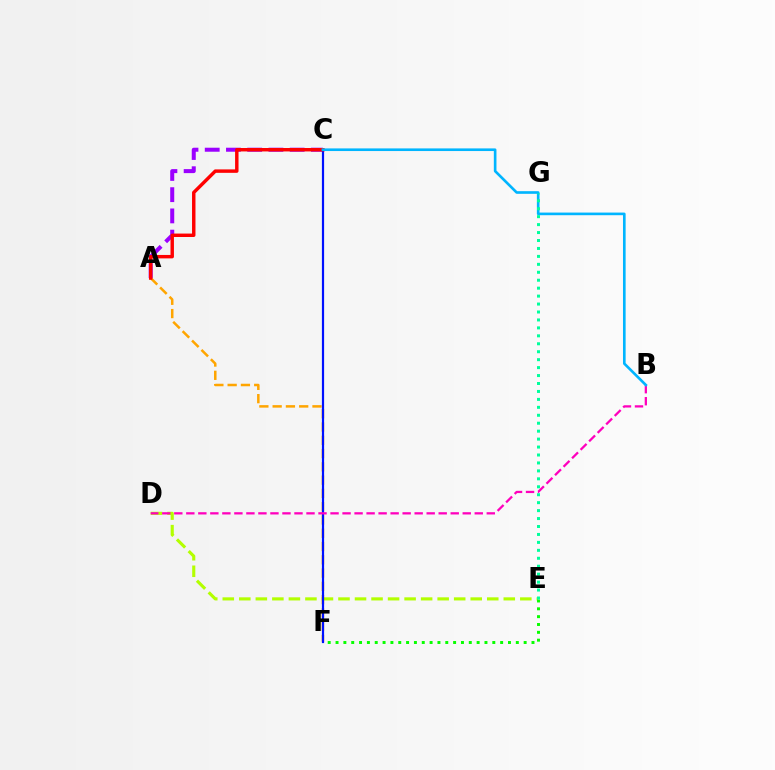{('A', 'C'): [{'color': '#9b00ff', 'line_style': 'dashed', 'thickness': 2.88}, {'color': '#ff0000', 'line_style': 'solid', 'thickness': 2.47}], ('D', 'E'): [{'color': '#b3ff00', 'line_style': 'dashed', 'thickness': 2.25}], ('A', 'F'): [{'color': '#ffa500', 'line_style': 'dashed', 'thickness': 1.8}], ('C', 'F'): [{'color': '#0010ff', 'line_style': 'solid', 'thickness': 1.59}], ('E', 'F'): [{'color': '#08ff00', 'line_style': 'dotted', 'thickness': 2.13}], ('B', 'D'): [{'color': '#ff00bd', 'line_style': 'dashed', 'thickness': 1.63}], ('B', 'C'): [{'color': '#00b5ff', 'line_style': 'solid', 'thickness': 1.9}], ('E', 'G'): [{'color': '#00ff9d', 'line_style': 'dotted', 'thickness': 2.16}]}